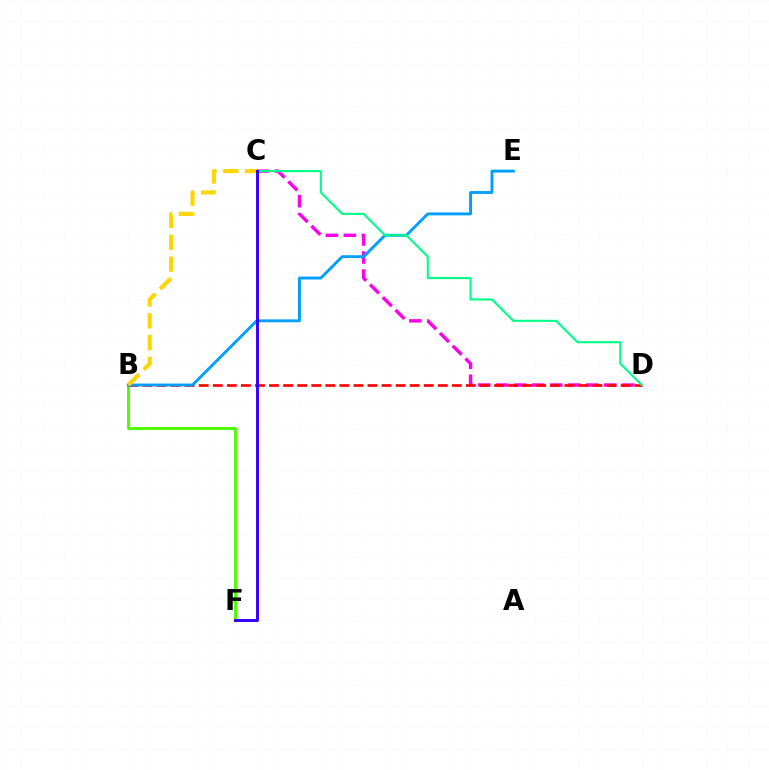{('C', 'D'): [{'color': '#ff00ed', 'line_style': 'dashed', 'thickness': 2.45}, {'color': '#00ff86', 'line_style': 'solid', 'thickness': 1.52}], ('B', 'F'): [{'color': '#4fff00', 'line_style': 'solid', 'thickness': 2.12}], ('B', 'D'): [{'color': '#ff0000', 'line_style': 'dashed', 'thickness': 1.91}], ('B', 'E'): [{'color': '#009eff', 'line_style': 'solid', 'thickness': 2.08}], ('B', 'C'): [{'color': '#ffd500', 'line_style': 'dashed', 'thickness': 2.96}], ('C', 'F'): [{'color': '#3700ff', 'line_style': 'solid', 'thickness': 2.12}]}